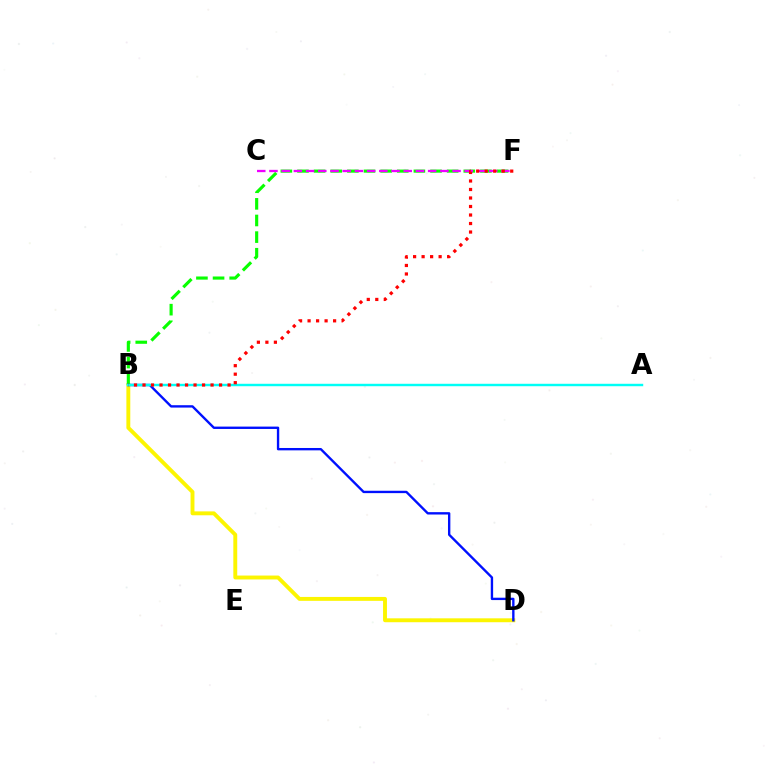{('B', 'D'): [{'color': '#fcf500', 'line_style': 'solid', 'thickness': 2.81}, {'color': '#0010ff', 'line_style': 'solid', 'thickness': 1.7}], ('B', 'F'): [{'color': '#08ff00', 'line_style': 'dashed', 'thickness': 2.26}, {'color': '#ff0000', 'line_style': 'dotted', 'thickness': 2.31}], ('C', 'F'): [{'color': '#ee00ff', 'line_style': 'dashed', 'thickness': 1.66}], ('A', 'B'): [{'color': '#00fff6', 'line_style': 'solid', 'thickness': 1.75}]}